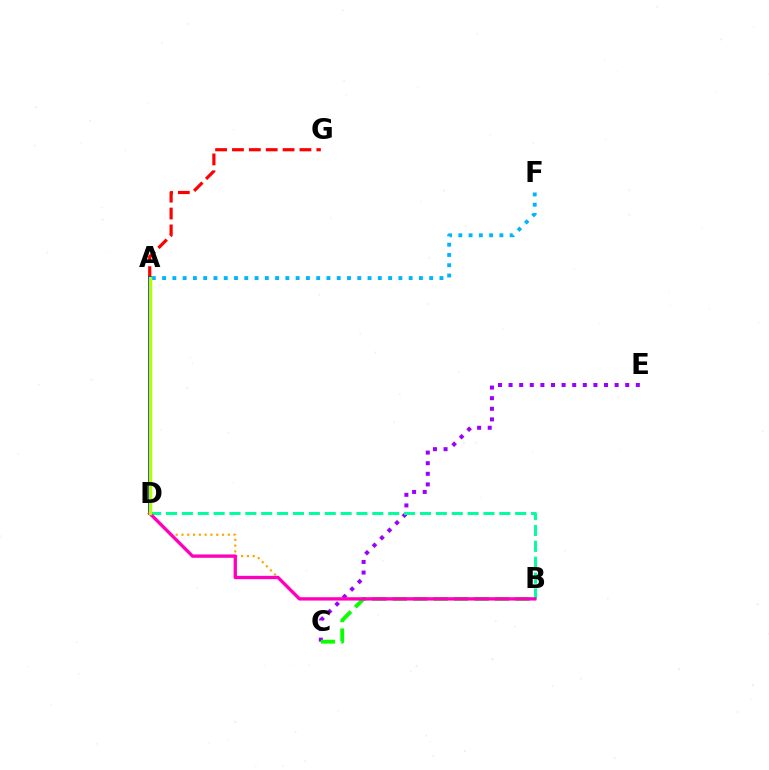{('A', 'G'): [{'color': '#ff0000', 'line_style': 'dashed', 'thickness': 2.29}], ('C', 'E'): [{'color': '#9b00ff', 'line_style': 'dotted', 'thickness': 2.88}], ('A', 'F'): [{'color': '#00b5ff', 'line_style': 'dotted', 'thickness': 2.79}], ('B', 'C'): [{'color': '#08ff00', 'line_style': 'dashed', 'thickness': 2.77}], ('B', 'D'): [{'color': '#ffa500', 'line_style': 'dotted', 'thickness': 1.57}, {'color': '#00ff9d', 'line_style': 'dashed', 'thickness': 2.16}, {'color': '#ff00bd', 'line_style': 'solid', 'thickness': 2.41}], ('A', 'D'): [{'color': '#0010ff', 'line_style': 'solid', 'thickness': 2.75}, {'color': '#b3ff00', 'line_style': 'solid', 'thickness': 2.5}]}